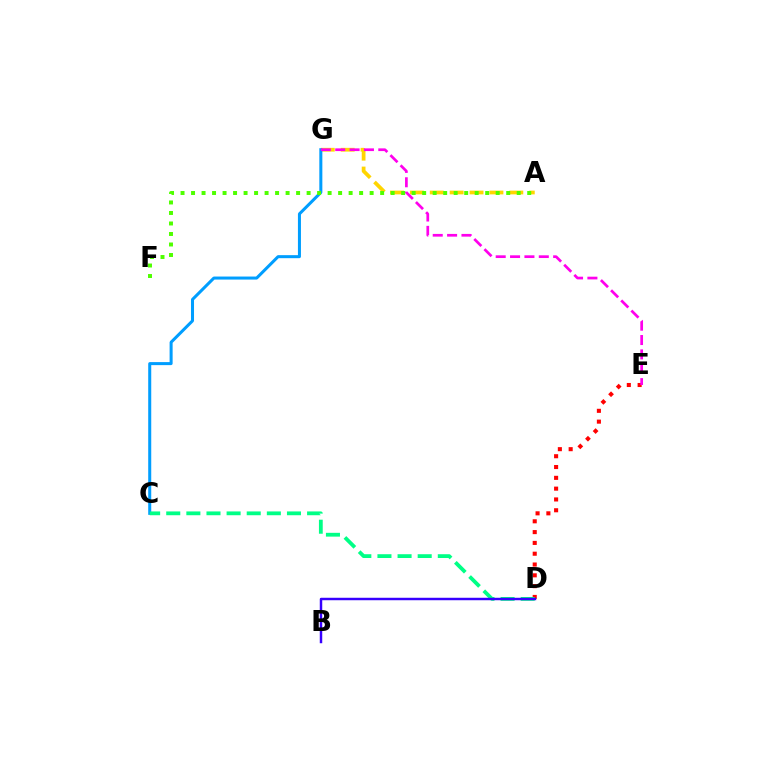{('A', 'G'): [{'color': '#ffd500', 'line_style': 'dashed', 'thickness': 2.7}], ('D', 'E'): [{'color': '#ff0000', 'line_style': 'dotted', 'thickness': 2.94}], ('C', 'G'): [{'color': '#009eff', 'line_style': 'solid', 'thickness': 2.18}], ('E', 'G'): [{'color': '#ff00ed', 'line_style': 'dashed', 'thickness': 1.95}], ('A', 'F'): [{'color': '#4fff00', 'line_style': 'dotted', 'thickness': 2.85}], ('C', 'D'): [{'color': '#00ff86', 'line_style': 'dashed', 'thickness': 2.73}], ('B', 'D'): [{'color': '#3700ff', 'line_style': 'solid', 'thickness': 1.77}]}